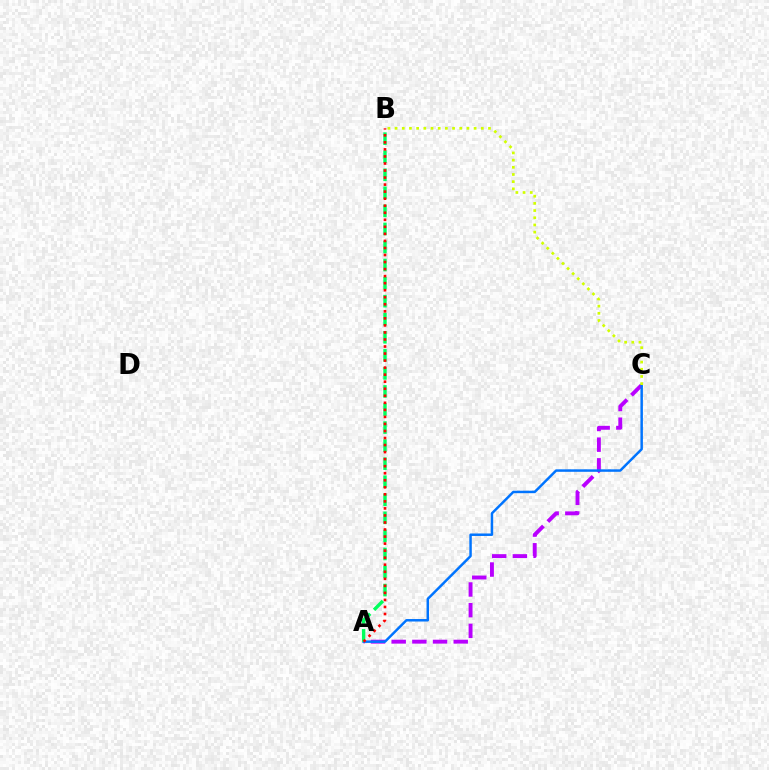{('A', 'C'): [{'color': '#b900ff', 'line_style': 'dashed', 'thickness': 2.81}, {'color': '#0074ff', 'line_style': 'solid', 'thickness': 1.79}], ('A', 'B'): [{'color': '#00ff5c', 'line_style': 'dashed', 'thickness': 2.45}, {'color': '#ff0000', 'line_style': 'dotted', 'thickness': 1.91}], ('B', 'C'): [{'color': '#d1ff00', 'line_style': 'dotted', 'thickness': 1.95}]}